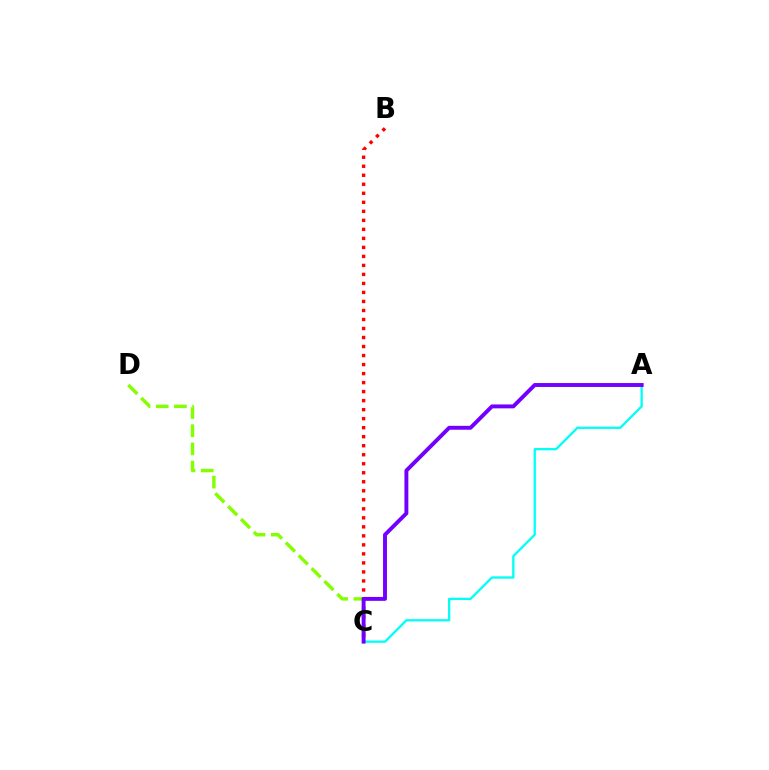{('C', 'D'): [{'color': '#84ff00', 'line_style': 'dashed', 'thickness': 2.47}], ('A', 'C'): [{'color': '#00fff6', 'line_style': 'solid', 'thickness': 1.66}, {'color': '#7200ff', 'line_style': 'solid', 'thickness': 2.82}], ('B', 'C'): [{'color': '#ff0000', 'line_style': 'dotted', 'thickness': 2.45}]}